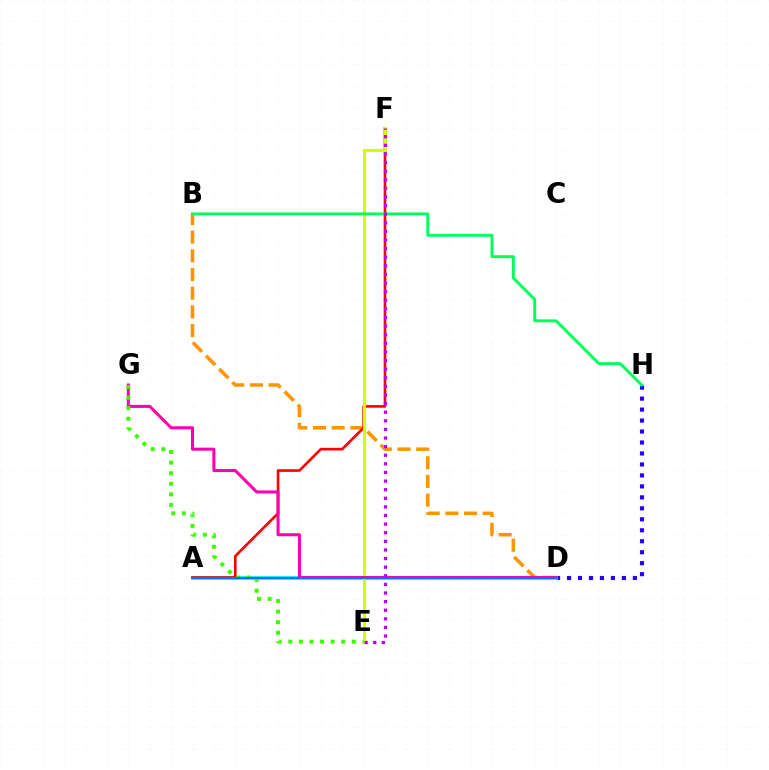{('D', 'H'): [{'color': '#2500ff', 'line_style': 'dotted', 'thickness': 2.98}], ('B', 'D'): [{'color': '#ff9400', 'line_style': 'dashed', 'thickness': 2.54}], ('A', 'D'): [{'color': '#00fff6', 'line_style': 'solid', 'thickness': 2.68}, {'color': '#0074ff', 'line_style': 'solid', 'thickness': 1.6}], ('A', 'F'): [{'color': '#ff0000', 'line_style': 'solid', 'thickness': 1.9}], ('E', 'F'): [{'color': '#d1ff00', 'line_style': 'solid', 'thickness': 2.26}, {'color': '#b900ff', 'line_style': 'dotted', 'thickness': 2.34}], ('B', 'H'): [{'color': '#00ff5c', 'line_style': 'solid', 'thickness': 2.12}], ('D', 'G'): [{'color': '#ff00ac', 'line_style': 'solid', 'thickness': 2.19}], ('E', 'G'): [{'color': '#3dff00', 'line_style': 'dotted', 'thickness': 2.88}]}